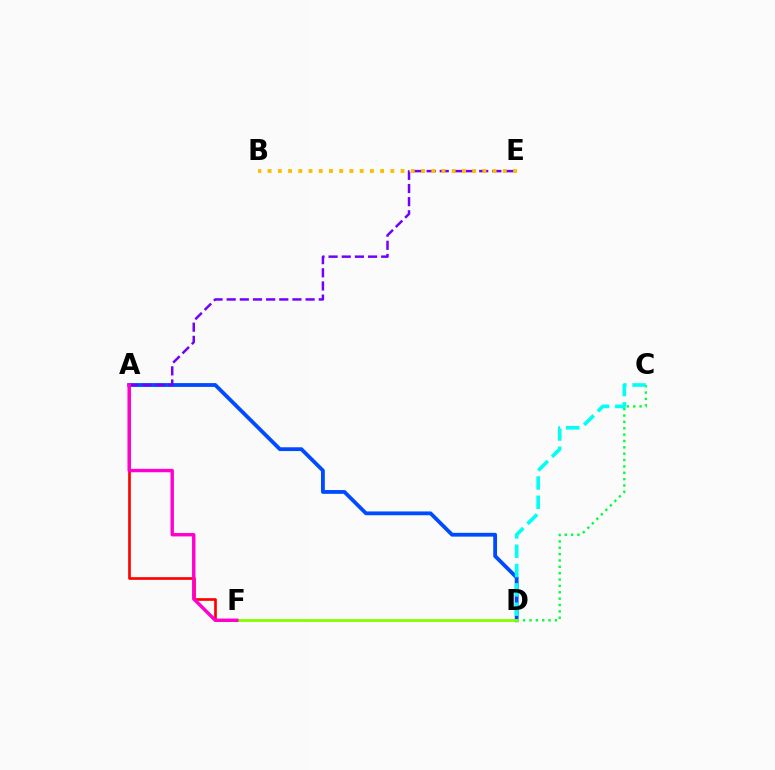{('C', 'D'): [{'color': '#00ff39', 'line_style': 'dotted', 'thickness': 1.73}, {'color': '#00fff6', 'line_style': 'dashed', 'thickness': 2.62}], ('A', 'D'): [{'color': '#004bff', 'line_style': 'solid', 'thickness': 2.74}], ('A', 'F'): [{'color': '#ff0000', 'line_style': 'solid', 'thickness': 1.91}, {'color': '#ff00cf', 'line_style': 'solid', 'thickness': 2.44}], ('A', 'E'): [{'color': '#7200ff', 'line_style': 'dashed', 'thickness': 1.79}], ('D', 'F'): [{'color': '#84ff00', 'line_style': 'solid', 'thickness': 2.04}], ('B', 'E'): [{'color': '#ffbd00', 'line_style': 'dotted', 'thickness': 2.78}]}